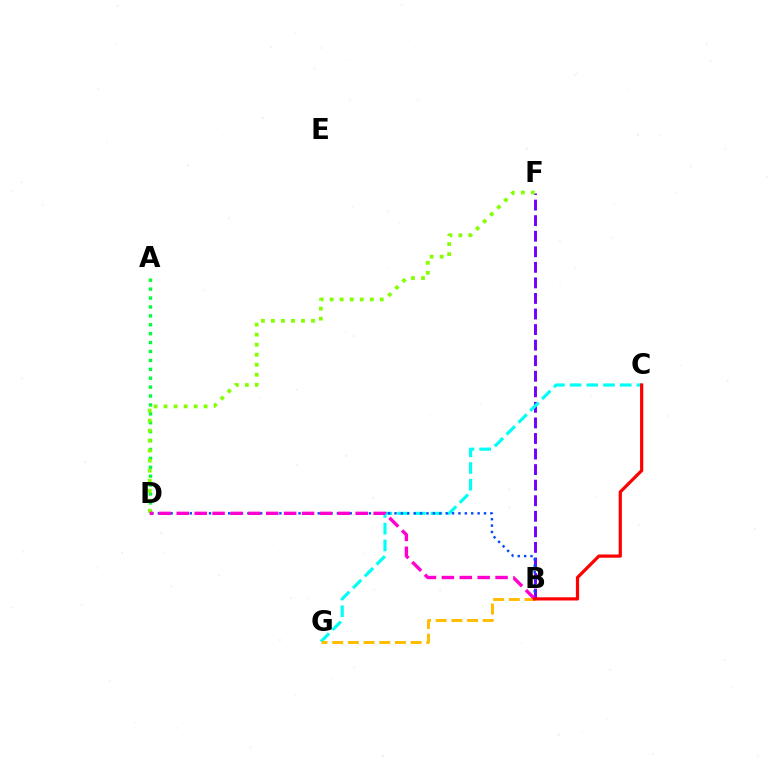{('B', 'F'): [{'color': '#7200ff', 'line_style': 'dashed', 'thickness': 2.11}], ('A', 'D'): [{'color': '#00ff39', 'line_style': 'dotted', 'thickness': 2.42}], ('D', 'F'): [{'color': '#84ff00', 'line_style': 'dotted', 'thickness': 2.72}], ('C', 'G'): [{'color': '#00fff6', 'line_style': 'dashed', 'thickness': 2.27}], ('B', 'D'): [{'color': '#004bff', 'line_style': 'dotted', 'thickness': 1.74}, {'color': '#ff00cf', 'line_style': 'dashed', 'thickness': 2.43}], ('B', 'G'): [{'color': '#ffbd00', 'line_style': 'dashed', 'thickness': 2.13}], ('B', 'C'): [{'color': '#ff0000', 'line_style': 'solid', 'thickness': 2.31}]}